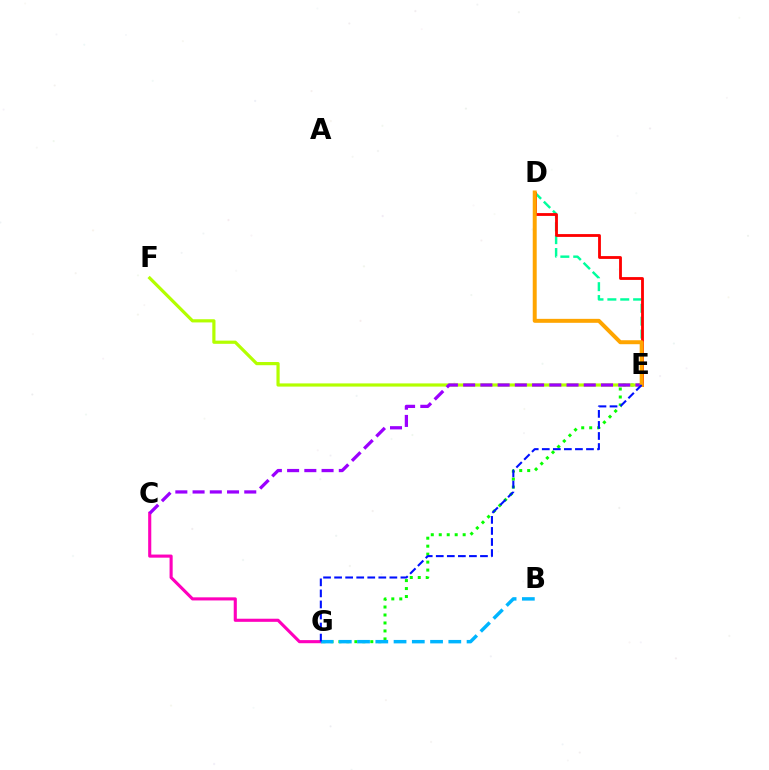{('E', 'G'): [{'color': '#08ff00', 'line_style': 'dotted', 'thickness': 2.17}, {'color': '#0010ff', 'line_style': 'dashed', 'thickness': 1.5}], ('D', 'E'): [{'color': '#00ff9d', 'line_style': 'dashed', 'thickness': 1.75}, {'color': '#ff0000', 'line_style': 'solid', 'thickness': 2.03}, {'color': '#ffa500', 'line_style': 'solid', 'thickness': 2.86}], ('E', 'F'): [{'color': '#b3ff00', 'line_style': 'solid', 'thickness': 2.3}], ('C', 'G'): [{'color': '#ff00bd', 'line_style': 'solid', 'thickness': 2.24}], ('C', 'E'): [{'color': '#9b00ff', 'line_style': 'dashed', 'thickness': 2.34}], ('B', 'G'): [{'color': '#00b5ff', 'line_style': 'dashed', 'thickness': 2.48}]}